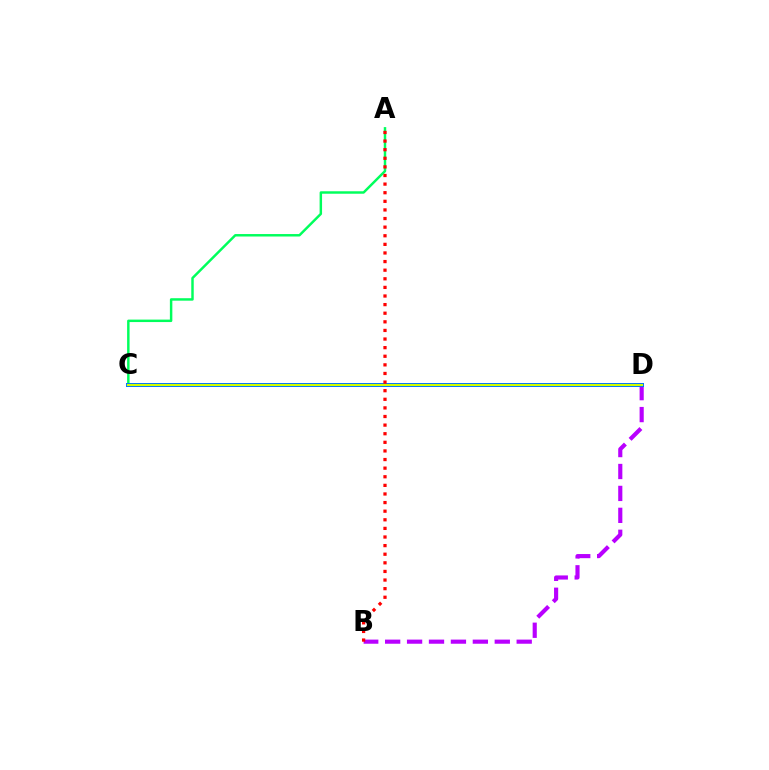{('B', 'D'): [{'color': '#b900ff', 'line_style': 'dashed', 'thickness': 2.98}], ('A', 'C'): [{'color': '#00ff5c', 'line_style': 'solid', 'thickness': 1.77}], ('C', 'D'): [{'color': '#0074ff', 'line_style': 'solid', 'thickness': 2.88}, {'color': '#d1ff00', 'line_style': 'solid', 'thickness': 1.52}], ('A', 'B'): [{'color': '#ff0000', 'line_style': 'dotted', 'thickness': 2.34}]}